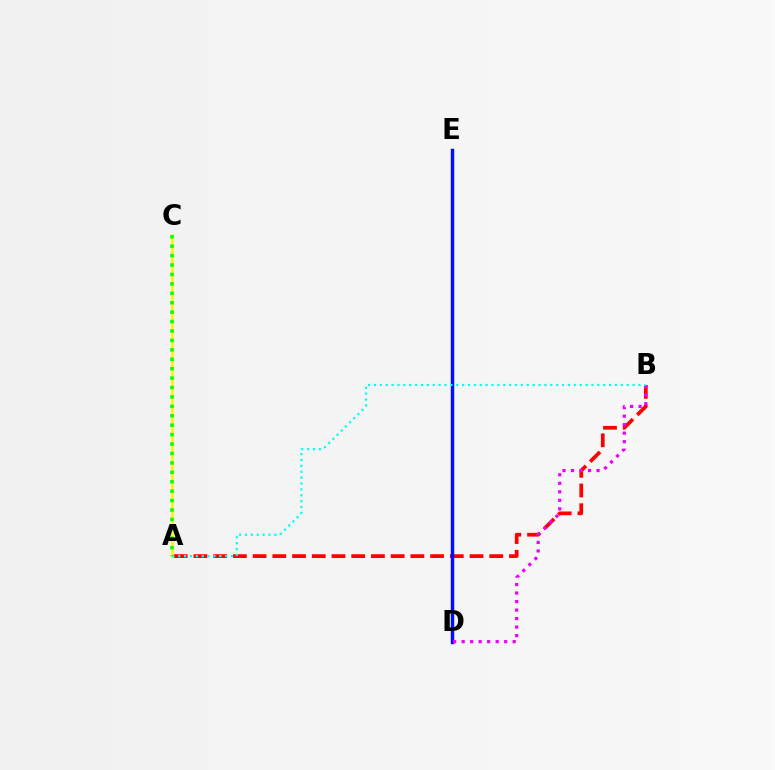{('A', 'B'): [{'color': '#ff0000', 'line_style': 'dashed', 'thickness': 2.68}, {'color': '#00fff6', 'line_style': 'dotted', 'thickness': 1.6}], ('D', 'E'): [{'color': '#0010ff', 'line_style': 'solid', 'thickness': 2.48}], ('A', 'C'): [{'color': '#fcf500', 'line_style': 'solid', 'thickness': 1.81}, {'color': '#08ff00', 'line_style': 'dotted', 'thickness': 2.56}], ('B', 'D'): [{'color': '#ee00ff', 'line_style': 'dotted', 'thickness': 2.31}]}